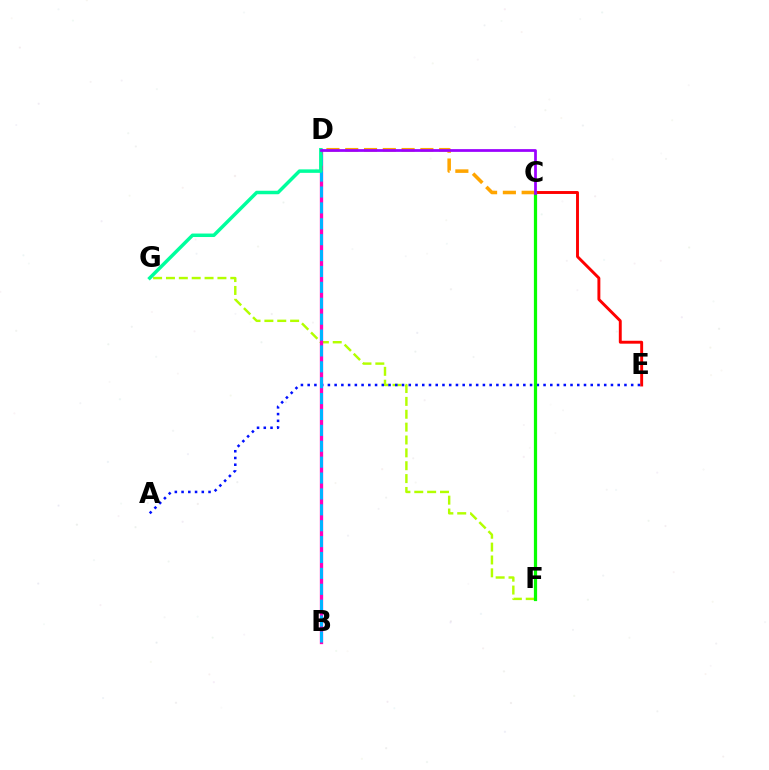{('C', 'E'): [{'color': '#ff0000', 'line_style': 'solid', 'thickness': 2.1}], ('F', 'G'): [{'color': '#b3ff00', 'line_style': 'dashed', 'thickness': 1.75}], ('B', 'D'): [{'color': '#ff00bd', 'line_style': 'solid', 'thickness': 2.38}, {'color': '#00b5ff', 'line_style': 'dashed', 'thickness': 2.16}], ('A', 'E'): [{'color': '#0010ff', 'line_style': 'dotted', 'thickness': 1.83}], ('D', 'G'): [{'color': '#00ff9d', 'line_style': 'solid', 'thickness': 2.51}], ('C', 'F'): [{'color': '#08ff00', 'line_style': 'solid', 'thickness': 2.32}], ('C', 'D'): [{'color': '#ffa500', 'line_style': 'dashed', 'thickness': 2.55}, {'color': '#9b00ff', 'line_style': 'solid', 'thickness': 1.97}]}